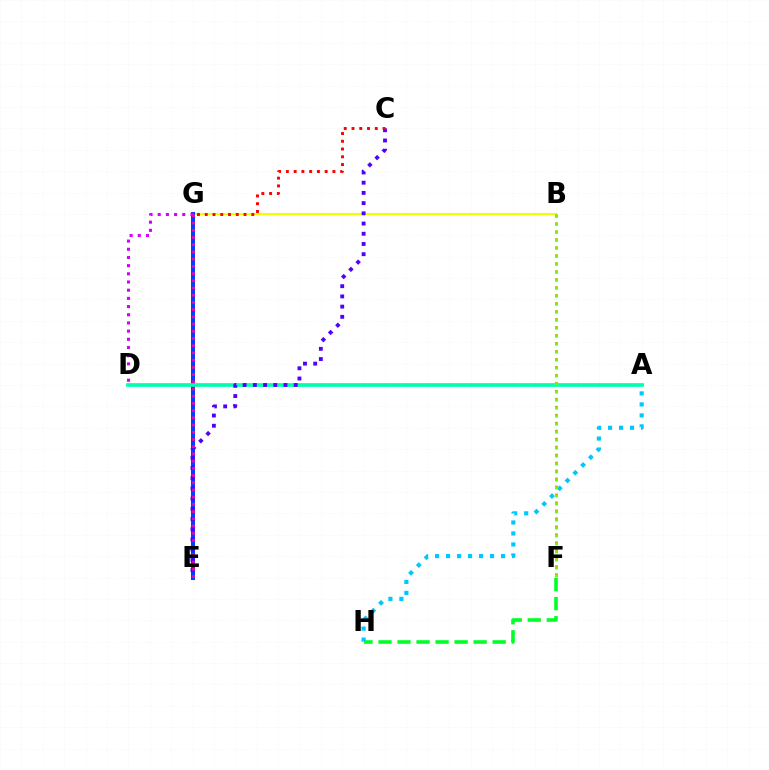{('B', 'G'): [{'color': '#eeff00', 'line_style': 'solid', 'thickness': 1.52}], ('E', 'G'): [{'color': '#003fff', 'line_style': 'solid', 'thickness': 2.9}, {'color': '#ff00a0', 'line_style': 'dotted', 'thickness': 1.96}], ('F', 'H'): [{'color': '#00ff27', 'line_style': 'dashed', 'thickness': 2.59}], ('A', 'D'): [{'color': '#00ffaf', 'line_style': 'solid', 'thickness': 2.66}], ('B', 'F'): [{'color': '#ff8800', 'line_style': 'dotted', 'thickness': 2.17}, {'color': '#66ff00', 'line_style': 'dotted', 'thickness': 2.17}], ('D', 'G'): [{'color': '#d600ff', 'line_style': 'dotted', 'thickness': 2.22}], ('A', 'H'): [{'color': '#00c7ff', 'line_style': 'dotted', 'thickness': 2.99}], ('C', 'E'): [{'color': '#4f00ff', 'line_style': 'dotted', 'thickness': 2.78}], ('C', 'G'): [{'color': '#ff0000', 'line_style': 'dotted', 'thickness': 2.11}]}